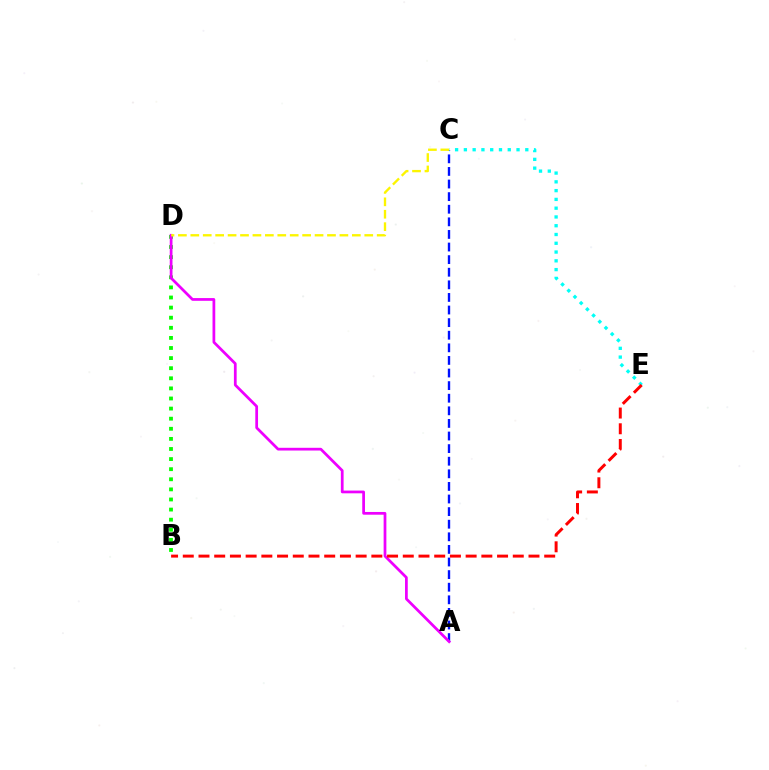{('B', 'D'): [{'color': '#08ff00', 'line_style': 'dotted', 'thickness': 2.74}], ('A', 'C'): [{'color': '#0010ff', 'line_style': 'dashed', 'thickness': 1.71}], ('A', 'D'): [{'color': '#ee00ff', 'line_style': 'solid', 'thickness': 1.97}], ('C', 'E'): [{'color': '#00fff6', 'line_style': 'dotted', 'thickness': 2.38}], ('B', 'E'): [{'color': '#ff0000', 'line_style': 'dashed', 'thickness': 2.13}], ('C', 'D'): [{'color': '#fcf500', 'line_style': 'dashed', 'thickness': 1.69}]}